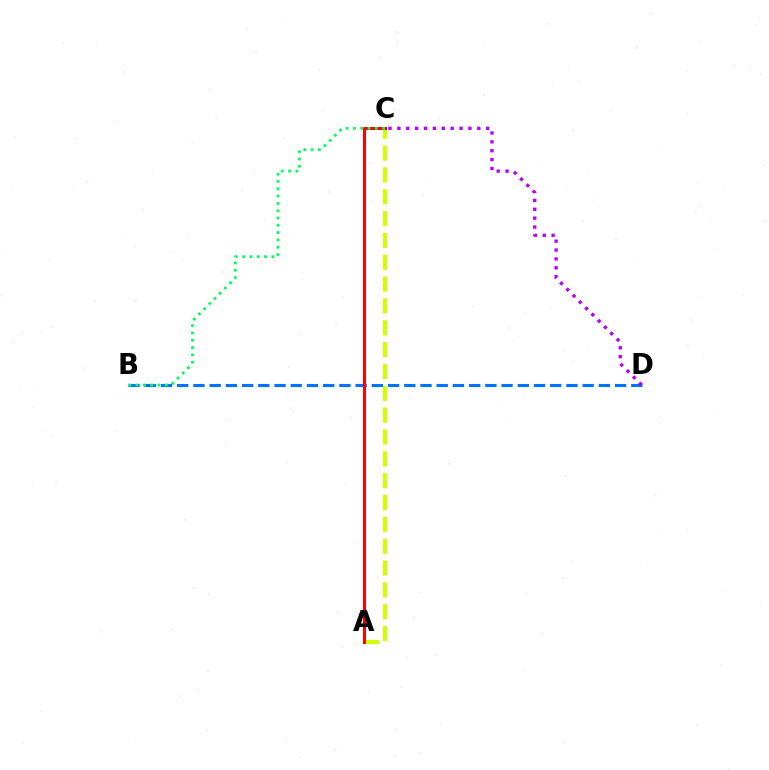{('A', 'C'): [{'color': '#d1ff00', 'line_style': 'dashed', 'thickness': 2.97}, {'color': '#ff0000', 'line_style': 'solid', 'thickness': 2.2}], ('B', 'D'): [{'color': '#0074ff', 'line_style': 'dashed', 'thickness': 2.2}], ('C', 'D'): [{'color': '#b900ff', 'line_style': 'dotted', 'thickness': 2.41}], ('B', 'C'): [{'color': '#00ff5c', 'line_style': 'dotted', 'thickness': 1.99}]}